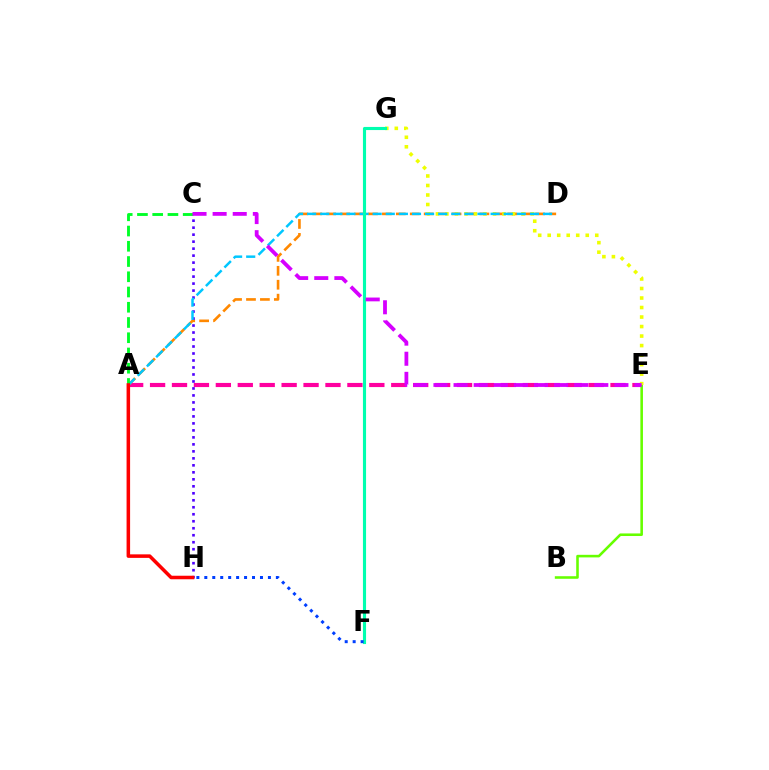{('A', 'E'): [{'color': '#ff00a0', 'line_style': 'dashed', 'thickness': 2.98}], ('A', 'D'): [{'color': '#ff8800', 'line_style': 'dashed', 'thickness': 1.89}, {'color': '#00c7ff', 'line_style': 'dashed', 'thickness': 1.78}], ('B', 'E'): [{'color': '#66ff00', 'line_style': 'solid', 'thickness': 1.86}], ('E', 'G'): [{'color': '#eeff00', 'line_style': 'dotted', 'thickness': 2.58}], ('C', 'H'): [{'color': '#4f00ff', 'line_style': 'dotted', 'thickness': 1.9}], ('F', 'G'): [{'color': '#00ffaf', 'line_style': 'solid', 'thickness': 2.24}], ('A', 'C'): [{'color': '#00ff27', 'line_style': 'dashed', 'thickness': 2.07}], ('C', 'E'): [{'color': '#d600ff', 'line_style': 'dashed', 'thickness': 2.73}], ('A', 'H'): [{'color': '#ff0000', 'line_style': 'solid', 'thickness': 2.54}], ('F', 'H'): [{'color': '#003fff', 'line_style': 'dotted', 'thickness': 2.16}]}